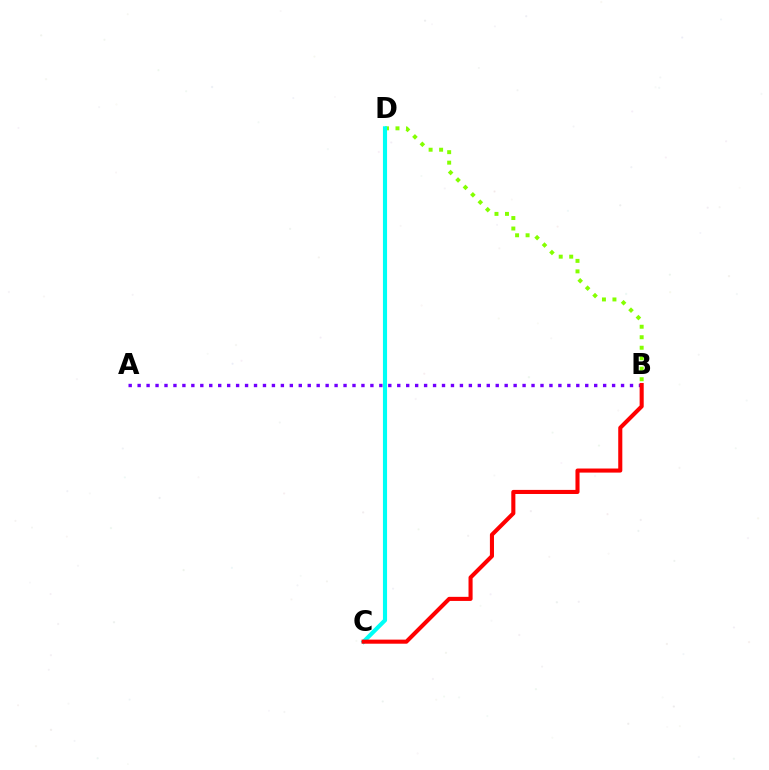{('B', 'D'): [{'color': '#84ff00', 'line_style': 'dotted', 'thickness': 2.85}], ('A', 'B'): [{'color': '#7200ff', 'line_style': 'dotted', 'thickness': 2.43}], ('C', 'D'): [{'color': '#00fff6', 'line_style': 'solid', 'thickness': 2.96}], ('B', 'C'): [{'color': '#ff0000', 'line_style': 'solid', 'thickness': 2.94}]}